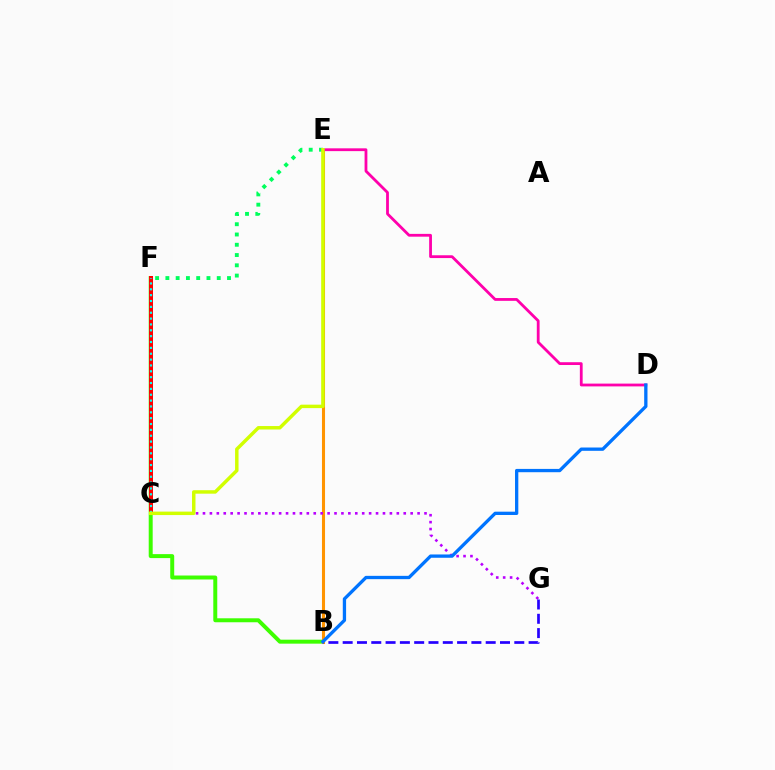{('B', 'F'): [{'color': '#3dff00', 'line_style': 'solid', 'thickness': 2.86}], ('B', 'E'): [{'color': '#ff9400', 'line_style': 'solid', 'thickness': 2.21}], ('C', 'F'): [{'color': '#ff0000', 'line_style': 'solid', 'thickness': 2.87}, {'color': '#00fff6', 'line_style': 'dotted', 'thickness': 1.59}], ('C', 'G'): [{'color': '#b900ff', 'line_style': 'dotted', 'thickness': 1.88}], ('E', 'F'): [{'color': '#00ff5c', 'line_style': 'dotted', 'thickness': 2.79}], ('B', 'G'): [{'color': '#2500ff', 'line_style': 'dashed', 'thickness': 1.94}], ('D', 'E'): [{'color': '#ff00ac', 'line_style': 'solid', 'thickness': 2.01}], ('C', 'E'): [{'color': '#d1ff00', 'line_style': 'solid', 'thickness': 2.49}], ('B', 'D'): [{'color': '#0074ff', 'line_style': 'solid', 'thickness': 2.38}]}